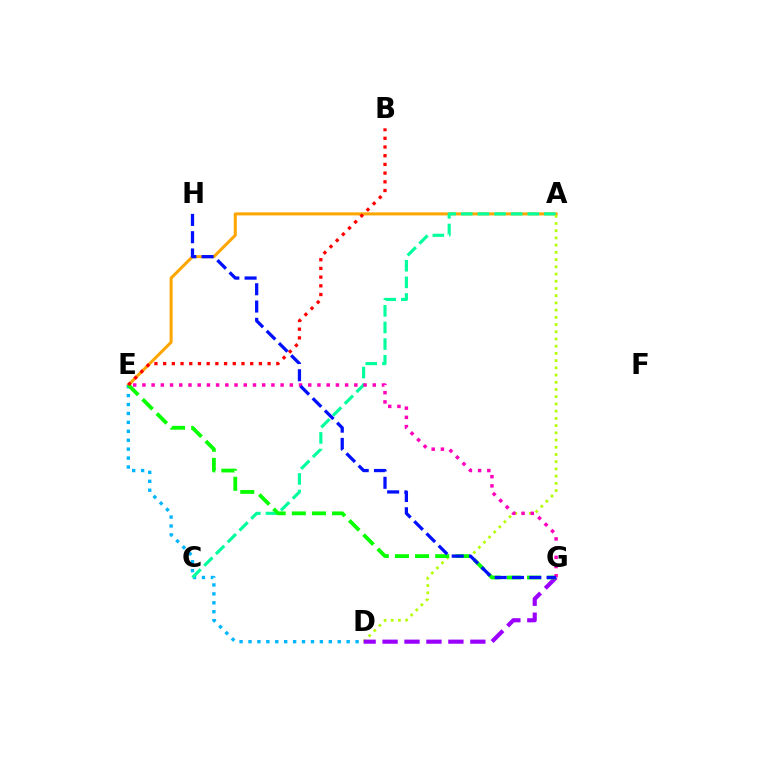{('A', 'E'): [{'color': '#ffa500', 'line_style': 'solid', 'thickness': 2.18}], ('D', 'E'): [{'color': '#00b5ff', 'line_style': 'dotted', 'thickness': 2.42}], ('A', 'C'): [{'color': '#00ff9d', 'line_style': 'dashed', 'thickness': 2.26}], ('A', 'D'): [{'color': '#b3ff00', 'line_style': 'dotted', 'thickness': 1.96}], ('D', 'G'): [{'color': '#9b00ff', 'line_style': 'dashed', 'thickness': 2.98}], ('E', 'G'): [{'color': '#08ff00', 'line_style': 'dashed', 'thickness': 2.74}, {'color': '#ff00bd', 'line_style': 'dotted', 'thickness': 2.5}], ('B', 'E'): [{'color': '#ff0000', 'line_style': 'dotted', 'thickness': 2.37}], ('G', 'H'): [{'color': '#0010ff', 'line_style': 'dashed', 'thickness': 2.35}]}